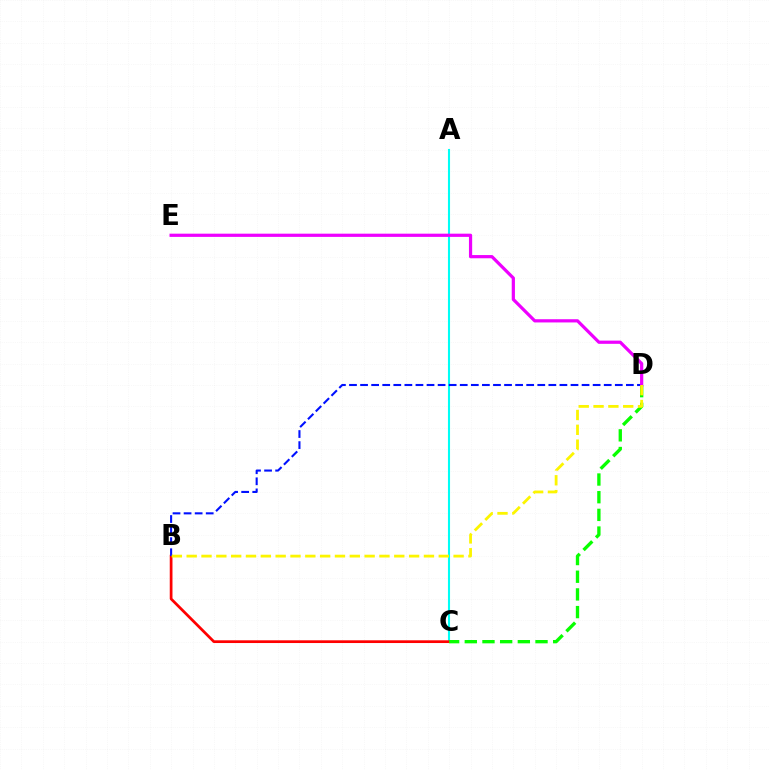{('A', 'C'): [{'color': '#00fff6', 'line_style': 'solid', 'thickness': 1.51}], ('B', 'C'): [{'color': '#ff0000', 'line_style': 'solid', 'thickness': 1.97}], ('B', 'D'): [{'color': '#0010ff', 'line_style': 'dashed', 'thickness': 1.5}, {'color': '#fcf500', 'line_style': 'dashed', 'thickness': 2.01}], ('C', 'D'): [{'color': '#08ff00', 'line_style': 'dashed', 'thickness': 2.4}], ('D', 'E'): [{'color': '#ee00ff', 'line_style': 'solid', 'thickness': 2.32}]}